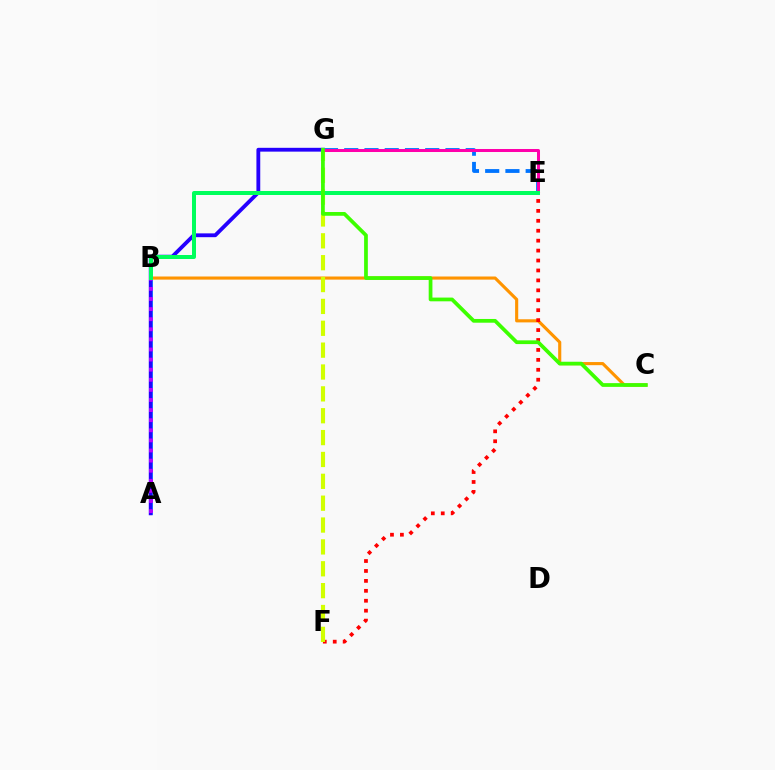{('B', 'C'): [{'color': '#ff9400', 'line_style': 'solid', 'thickness': 2.25}], ('E', 'F'): [{'color': '#ff0000', 'line_style': 'dotted', 'thickness': 2.7}], ('A', 'B'): [{'color': '#00fff6', 'line_style': 'solid', 'thickness': 2.75}, {'color': '#b900ff', 'line_style': 'dotted', 'thickness': 2.74}], ('A', 'G'): [{'color': '#2500ff', 'line_style': 'solid', 'thickness': 2.75}], ('F', 'G'): [{'color': '#d1ff00', 'line_style': 'dashed', 'thickness': 2.97}], ('E', 'G'): [{'color': '#0074ff', 'line_style': 'dashed', 'thickness': 2.75}, {'color': '#ff00ac', 'line_style': 'solid', 'thickness': 2.17}], ('B', 'E'): [{'color': '#00ff5c', 'line_style': 'solid', 'thickness': 2.87}], ('C', 'G'): [{'color': '#3dff00', 'line_style': 'solid', 'thickness': 2.69}]}